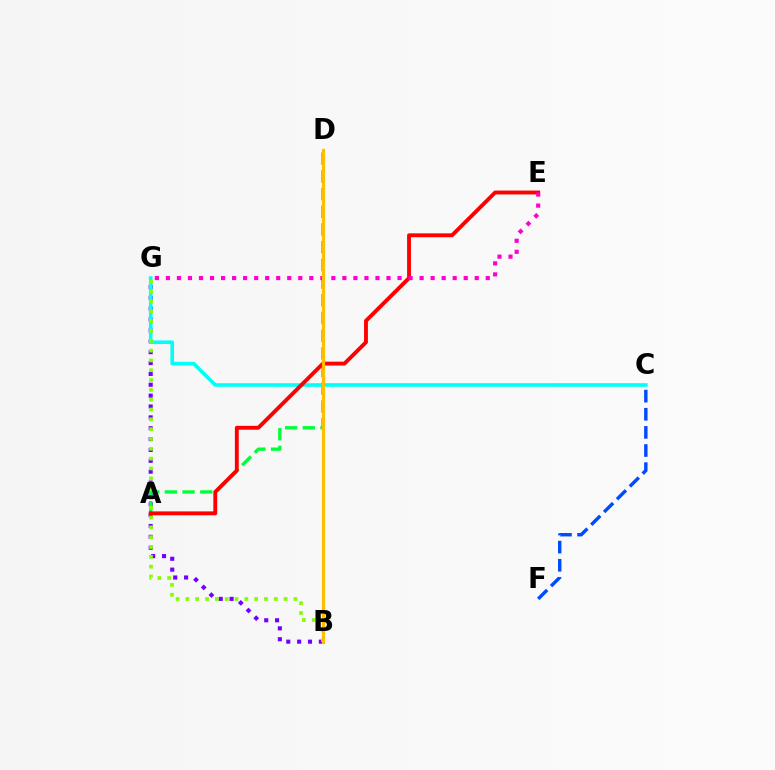{('B', 'G'): [{'color': '#7200ff', 'line_style': 'dotted', 'thickness': 2.95}, {'color': '#84ff00', 'line_style': 'dotted', 'thickness': 2.67}], ('A', 'D'): [{'color': '#00ff39', 'line_style': 'dashed', 'thickness': 2.4}], ('C', 'G'): [{'color': '#00fff6', 'line_style': 'solid', 'thickness': 2.6}], ('A', 'E'): [{'color': '#ff0000', 'line_style': 'solid', 'thickness': 2.79}], ('E', 'G'): [{'color': '#ff00cf', 'line_style': 'dotted', 'thickness': 3.0}], ('C', 'F'): [{'color': '#004bff', 'line_style': 'dashed', 'thickness': 2.46}], ('B', 'D'): [{'color': '#ffbd00', 'line_style': 'solid', 'thickness': 2.3}]}